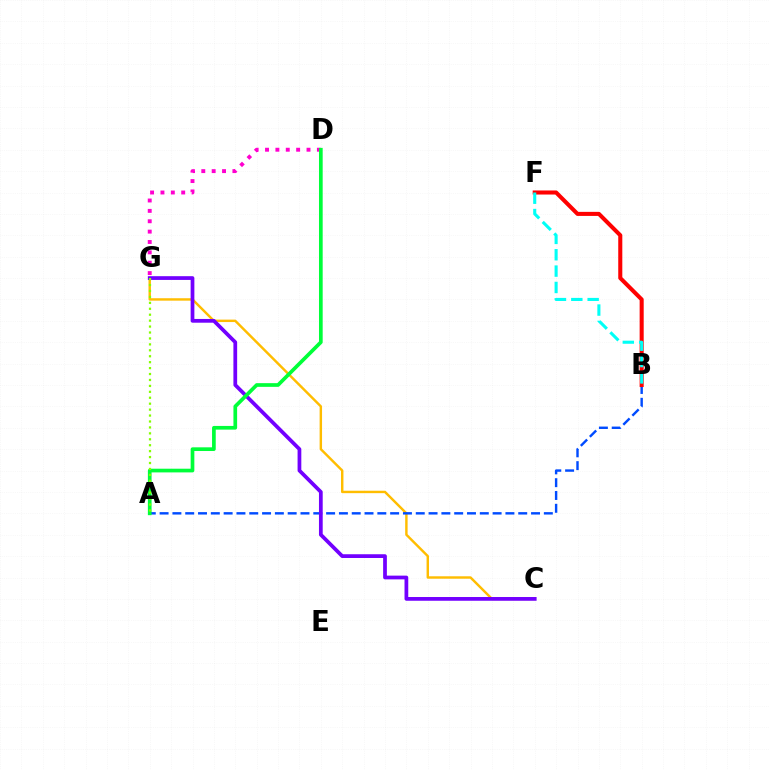{('D', 'G'): [{'color': '#ff00cf', 'line_style': 'dotted', 'thickness': 2.82}], ('C', 'G'): [{'color': '#ffbd00', 'line_style': 'solid', 'thickness': 1.75}, {'color': '#7200ff', 'line_style': 'solid', 'thickness': 2.69}], ('A', 'B'): [{'color': '#004bff', 'line_style': 'dashed', 'thickness': 1.74}], ('A', 'D'): [{'color': '#00ff39', 'line_style': 'solid', 'thickness': 2.66}], ('A', 'G'): [{'color': '#84ff00', 'line_style': 'dotted', 'thickness': 1.61}], ('B', 'F'): [{'color': '#ff0000', 'line_style': 'solid', 'thickness': 2.92}, {'color': '#00fff6', 'line_style': 'dashed', 'thickness': 2.22}]}